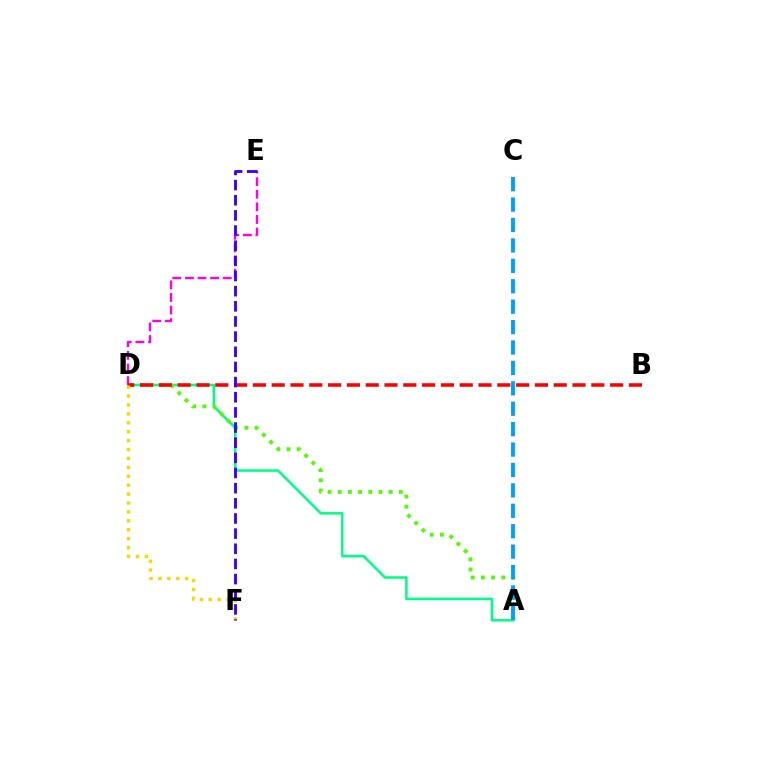{('A', 'D'): [{'color': '#00ff86', 'line_style': 'solid', 'thickness': 1.84}, {'color': '#4fff00', 'line_style': 'dotted', 'thickness': 2.77}], ('D', 'E'): [{'color': '#ff00ed', 'line_style': 'dashed', 'thickness': 1.71}], ('A', 'C'): [{'color': '#009eff', 'line_style': 'dashed', 'thickness': 2.77}], ('B', 'D'): [{'color': '#ff0000', 'line_style': 'dashed', 'thickness': 2.55}], ('D', 'F'): [{'color': '#ffd500', 'line_style': 'dotted', 'thickness': 2.42}], ('E', 'F'): [{'color': '#3700ff', 'line_style': 'dashed', 'thickness': 2.06}]}